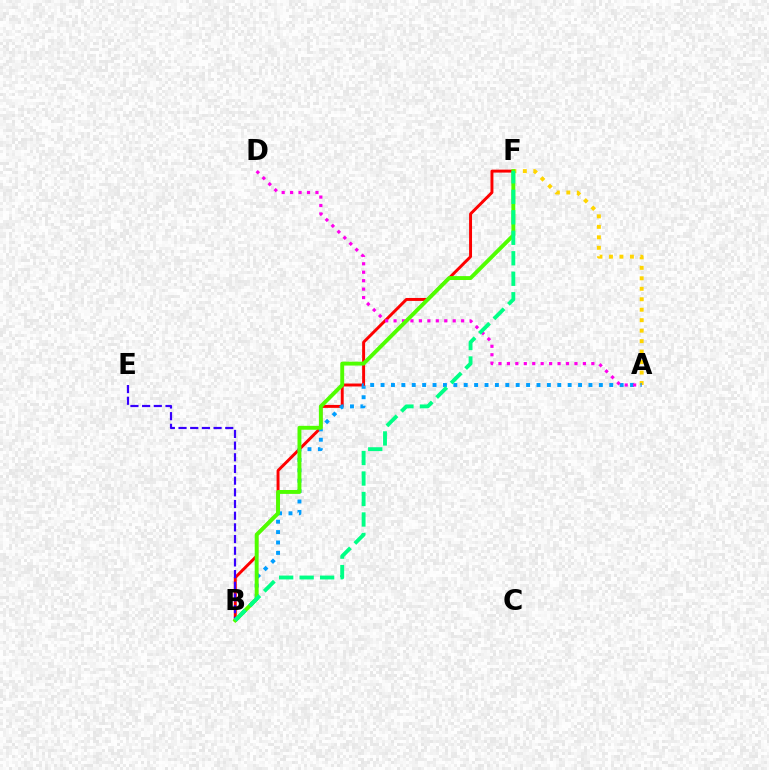{('B', 'F'): [{'color': '#ff0000', 'line_style': 'solid', 'thickness': 2.12}, {'color': '#4fff00', 'line_style': 'solid', 'thickness': 2.81}, {'color': '#00ff86', 'line_style': 'dashed', 'thickness': 2.78}], ('A', 'F'): [{'color': '#ffd500', 'line_style': 'dotted', 'thickness': 2.85}], ('B', 'E'): [{'color': '#3700ff', 'line_style': 'dashed', 'thickness': 1.59}], ('A', 'B'): [{'color': '#009eff', 'line_style': 'dotted', 'thickness': 2.82}], ('A', 'D'): [{'color': '#ff00ed', 'line_style': 'dotted', 'thickness': 2.29}]}